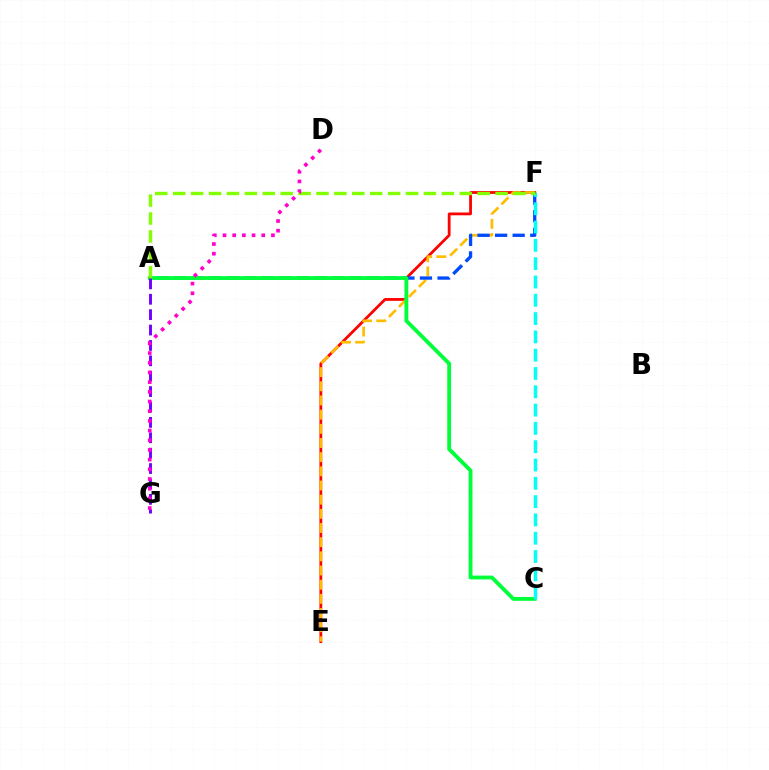{('E', 'F'): [{'color': '#ff0000', 'line_style': 'solid', 'thickness': 2.0}, {'color': '#ffbd00', 'line_style': 'dashed', 'thickness': 1.93}], ('A', 'F'): [{'color': '#004bff', 'line_style': 'dashed', 'thickness': 2.39}, {'color': '#84ff00', 'line_style': 'dashed', 'thickness': 2.43}], ('A', 'C'): [{'color': '#00ff39', 'line_style': 'solid', 'thickness': 2.76}], ('C', 'F'): [{'color': '#00fff6', 'line_style': 'dashed', 'thickness': 2.49}], ('A', 'G'): [{'color': '#7200ff', 'line_style': 'dashed', 'thickness': 2.09}], ('D', 'G'): [{'color': '#ff00cf', 'line_style': 'dotted', 'thickness': 2.63}]}